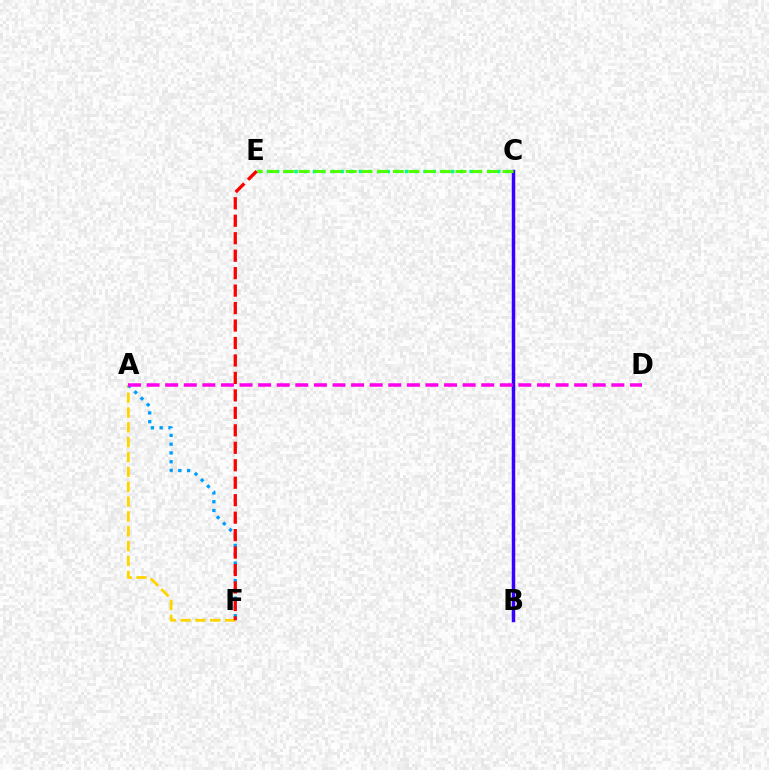{('B', 'C'): [{'color': '#3700ff', 'line_style': 'solid', 'thickness': 2.51}], ('A', 'F'): [{'color': '#ffd500', 'line_style': 'dashed', 'thickness': 2.02}, {'color': '#009eff', 'line_style': 'dotted', 'thickness': 2.38}], ('C', 'E'): [{'color': '#00ff86', 'line_style': 'dotted', 'thickness': 2.5}, {'color': '#4fff00', 'line_style': 'dashed', 'thickness': 2.13}], ('A', 'D'): [{'color': '#ff00ed', 'line_style': 'dashed', 'thickness': 2.53}], ('E', 'F'): [{'color': '#ff0000', 'line_style': 'dashed', 'thickness': 2.37}]}